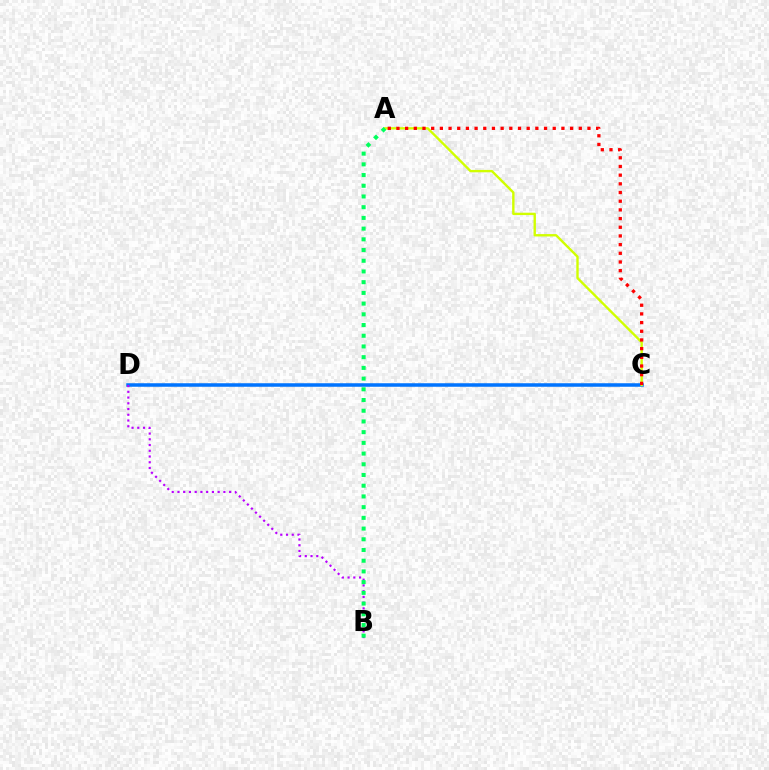{('C', 'D'): [{'color': '#0074ff', 'line_style': 'solid', 'thickness': 2.53}], ('A', 'C'): [{'color': '#d1ff00', 'line_style': 'solid', 'thickness': 1.72}, {'color': '#ff0000', 'line_style': 'dotted', 'thickness': 2.36}], ('B', 'D'): [{'color': '#b900ff', 'line_style': 'dotted', 'thickness': 1.56}], ('A', 'B'): [{'color': '#00ff5c', 'line_style': 'dotted', 'thickness': 2.91}]}